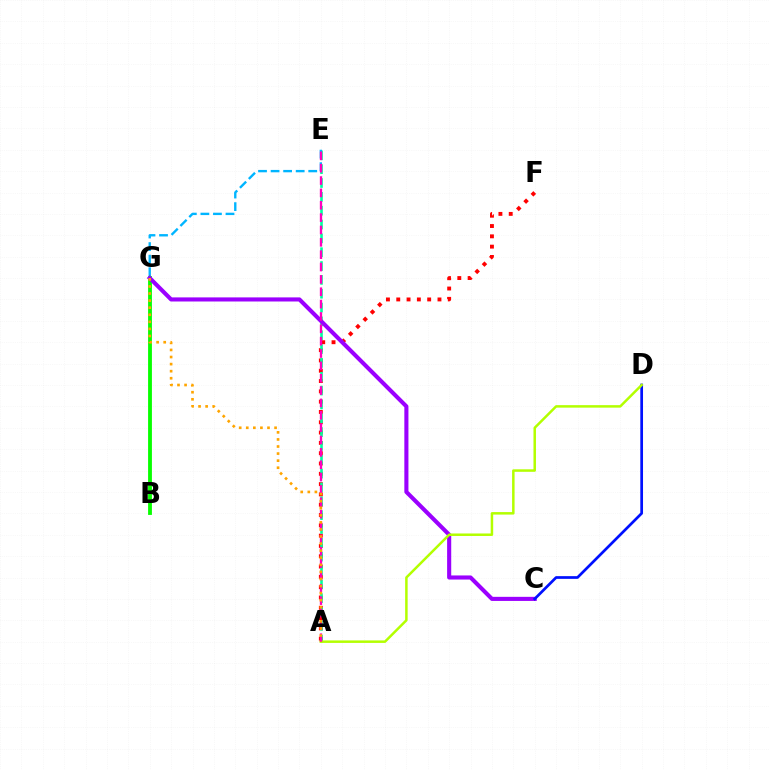{('B', 'G'): [{'color': '#08ff00', 'line_style': 'solid', 'thickness': 2.76}], ('A', 'F'): [{'color': '#ff0000', 'line_style': 'dotted', 'thickness': 2.8}], ('A', 'E'): [{'color': '#00ff9d', 'line_style': 'dashed', 'thickness': 1.88}, {'color': '#ff00bd', 'line_style': 'dashed', 'thickness': 1.68}], ('E', 'G'): [{'color': '#00b5ff', 'line_style': 'dashed', 'thickness': 1.71}], ('C', 'G'): [{'color': '#9b00ff', 'line_style': 'solid', 'thickness': 2.95}], ('C', 'D'): [{'color': '#0010ff', 'line_style': 'solid', 'thickness': 1.95}], ('A', 'D'): [{'color': '#b3ff00', 'line_style': 'solid', 'thickness': 1.8}], ('A', 'G'): [{'color': '#ffa500', 'line_style': 'dotted', 'thickness': 1.92}]}